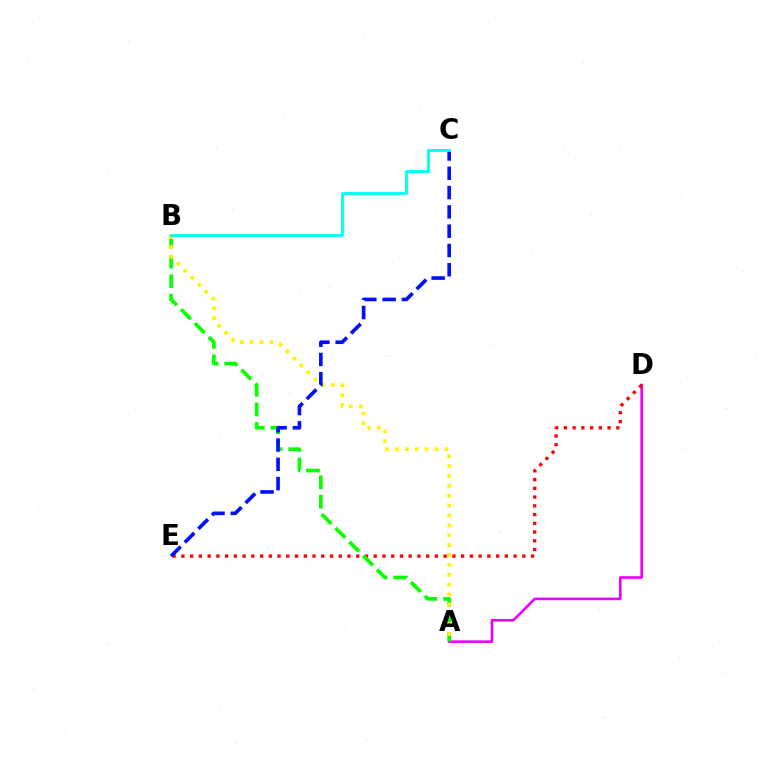{('A', 'D'): [{'color': '#ee00ff', 'line_style': 'solid', 'thickness': 1.89}], ('D', 'E'): [{'color': '#ff0000', 'line_style': 'dotted', 'thickness': 2.38}], ('A', 'B'): [{'color': '#08ff00', 'line_style': 'dashed', 'thickness': 2.66}, {'color': '#fcf500', 'line_style': 'dotted', 'thickness': 2.68}], ('C', 'E'): [{'color': '#0010ff', 'line_style': 'dashed', 'thickness': 2.62}], ('B', 'C'): [{'color': '#00fff6', 'line_style': 'solid', 'thickness': 2.06}]}